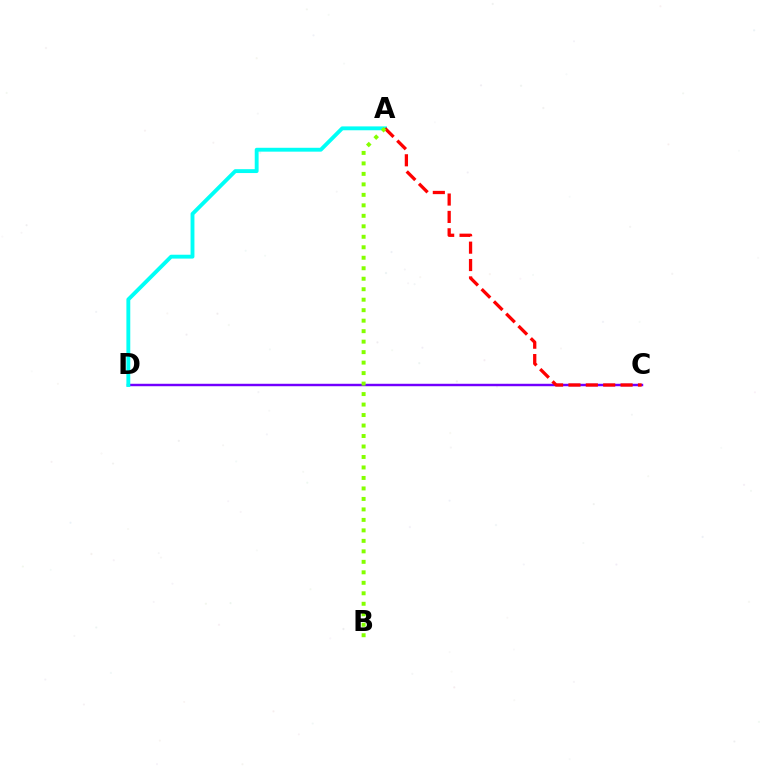{('C', 'D'): [{'color': '#7200ff', 'line_style': 'solid', 'thickness': 1.76}], ('A', 'D'): [{'color': '#00fff6', 'line_style': 'solid', 'thickness': 2.79}], ('A', 'C'): [{'color': '#ff0000', 'line_style': 'dashed', 'thickness': 2.36}], ('A', 'B'): [{'color': '#84ff00', 'line_style': 'dotted', 'thickness': 2.85}]}